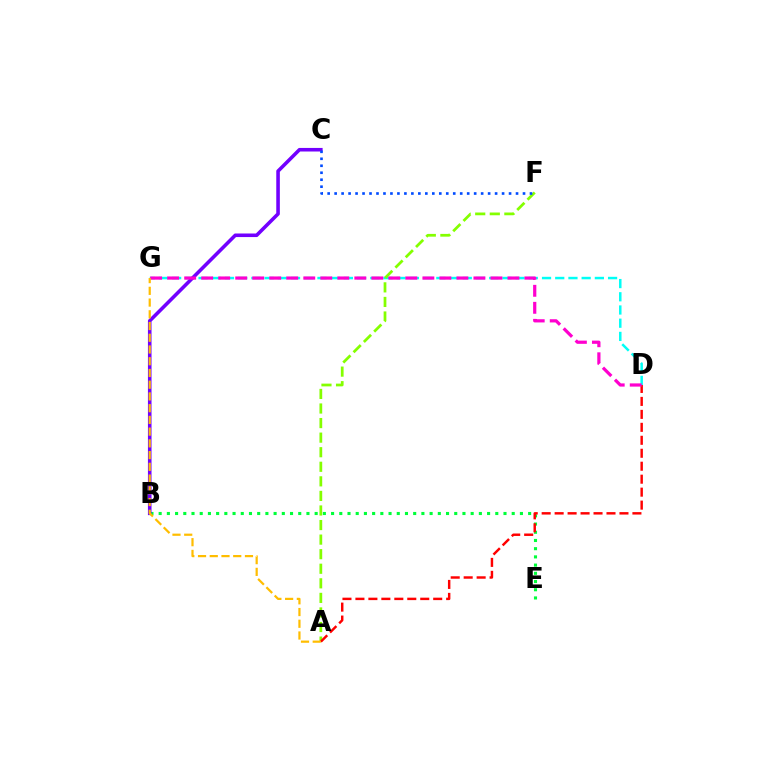{('D', 'G'): [{'color': '#00fff6', 'line_style': 'dashed', 'thickness': 1.79}, {'color': '#ff00cf', 'line_style': 'dashed', 'thickness': 2.31}], ('B', 'E'): [{'color': '#00ff39', 'line_style': 'dotted', 'thickness': 2.23}], ('A', 'F'): [{'color': '#84ff00', 'line_style': 'dashed', 'thickness': 1.98}], ('B', 'C'): [{'color': '#7200ff', 'line_style': 'solid', 'thickness': 2.57}], ('A', 'D'): [{'color': '#ff0000', 'line_style': 'dashed', 'thickness': 1.76}], ('A', 'G'): [{'color': '#ffbd00', 'line_style': 'dashed', 'thickness': 1.59}], ('C', 'F'): [{'color': '#004bff', 'line_style': 'dotted', 'thickness': 1.9}]}